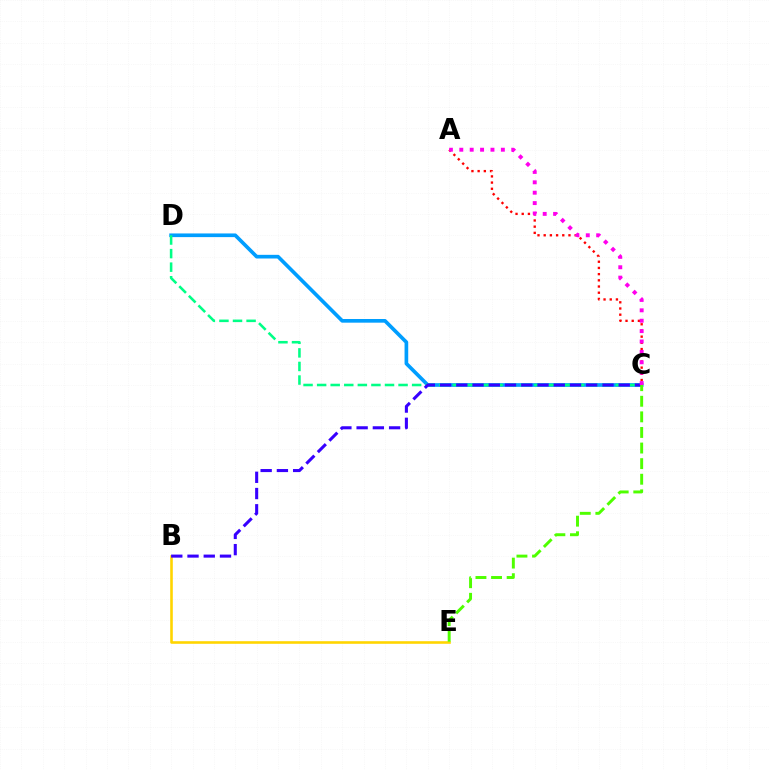{('A', 'C'): [{'color': '#ff0000', 'line_style': 'dotted', 'thickness': 1.68}, {'color': '#ff00ed', 'line_style': 'dotted', 'thickness': 2.82}], ('C', 'D'): [{'color': '#009eff', 'line_style': 'solid', 'thickness': 2.64}, {'color': '#00ff86', 'line_style': 'dashed', 'thickness': 1.84}], ('B', 'E'): [{'color': '#ffd500', 'line_style': 'solid', 'thickness': 1.87}], ('B', 'C'): [{'color': '#3700ff', 'line_style': 'dashed', 'thickness': 2.21}], ('C', 'E'): [{'color': '#4fff00', 'line_style': 'dashed', 'thickness': 2.12}]}